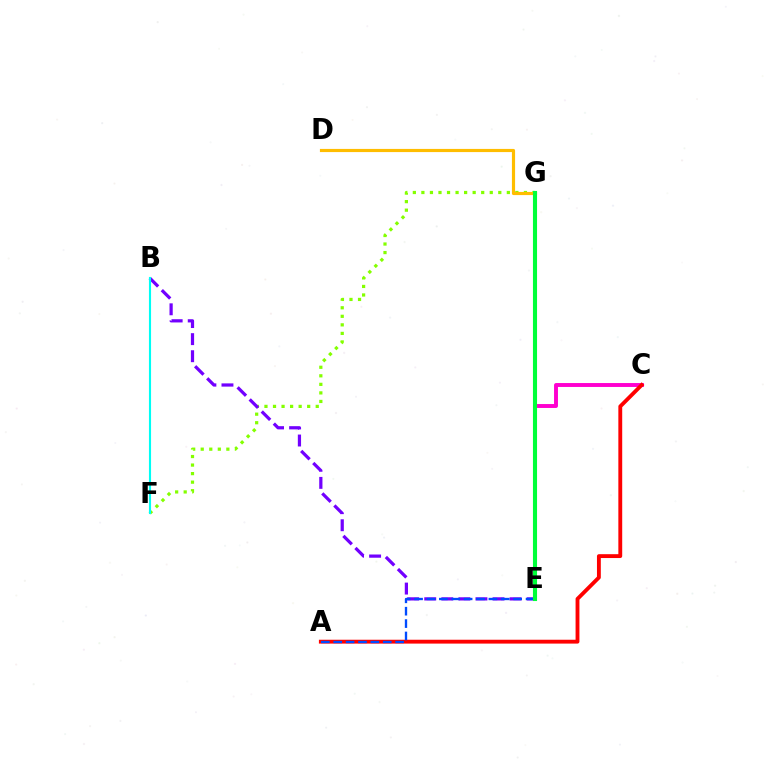{('C', 'E'): [{'color': '#ff00cf', 'line_style': 'solid', 'thickness': 2.82}], ('F', 'G'): [{'color': '#84ff00', 'line_style': 'dotted', 'thickness': 2.32}], ('D', 'G'): [{'color': '#ffbd00', 'line_style': 'solid', 'thickness': 2.28}], ('A', 'C'): [{'color': '#ff0000', 'line_style': 'solid', 'thickness': 2.77}], ('B', 'E'): [{'color': '#7200ff', 'line_style': 'dashed', 'thickness': 2.32}], ('B', 'F'): [{'color': '#00fff6', 'line_style': 'solid', 'thickness': 1.52}], ('A', 'E'): [{'color': '#004bff', 'line_style': 'dashed', 'thickness': 1.68}], ('E', 'G'): [{'color': '#00ff39', 'line_style': 'solid', 'thickness': 2.95}]}